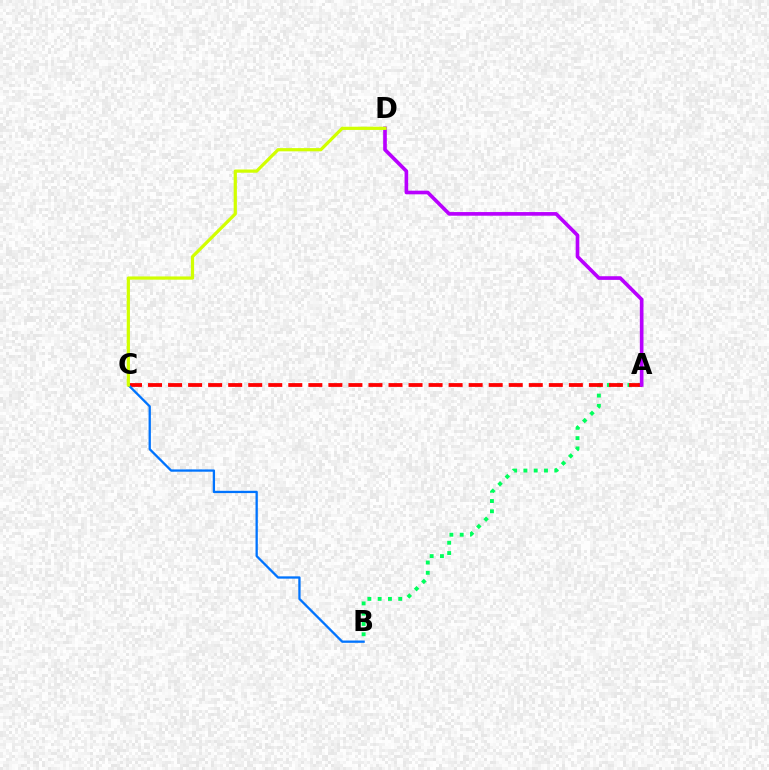{('A', 'B'): [{'color': '#00ff5c', 'line_style': 'dotted', 'thickness': 2.79}], ('A', 'C'): [{'color': '#ff0000', 'line_style': 'dashed', 'thickness': 2.72}], ('A', 'D'): [{'color': '#b900ff', 'line_style': 'solid', 'thickness': 2.63}], ('B', 'C'): [{'color': '#0074ff', 'line_style': 'solid', 'thickness': 1.66}], ('C', 'D'): [{'color': '#d1ff00', 'line_style': 'solid', 'thickness': 2.32}]}